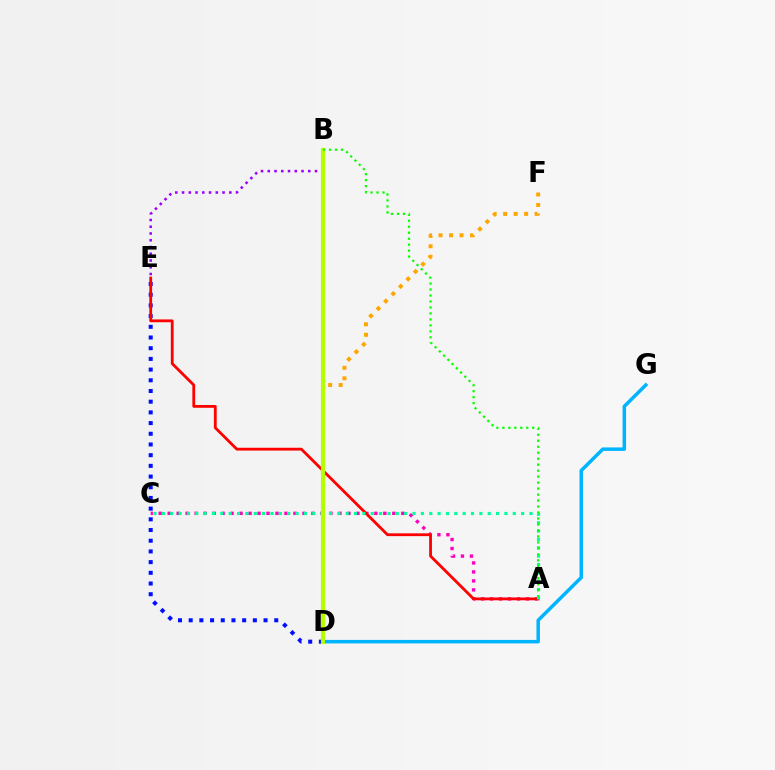{('B', 'E'): [{'color': '#9b00ff', 'line_style': 'dotted', 'thickness': 1.83}], ('A', 'C'): [{'color': '#ff00bd', 'line_style': 'dotted', 'thickness': 2.44}, {'color': '#00ff9d', 'line_style': 'dotted', 'thickness': 2.27}], ('D', 'F'): [{'color': '#ffa500', 'line_style': 'dotted', 'thickness': 2.85}], ('D', 'E'): [{'color': '#0010ff', 'line_style': 'dotted', 'thickness': 2.91}], ('A', 'E'): [{'color': '#ff0000', 'line_style': 'solid', 'thickness': 2.02}], ('D', 'G'): [{'color': '#00b5ff', 'line_style': 'solid', 'thickness': 2.52}], ('B', 'D'): [{'color': '#b3ff00', 'line_style': 'solid', 'thickness': 3.0}], ('A', 'B'): [{'color': '#08ff00', 'line_style': 'dotted', 'thickness': 1.62}]}